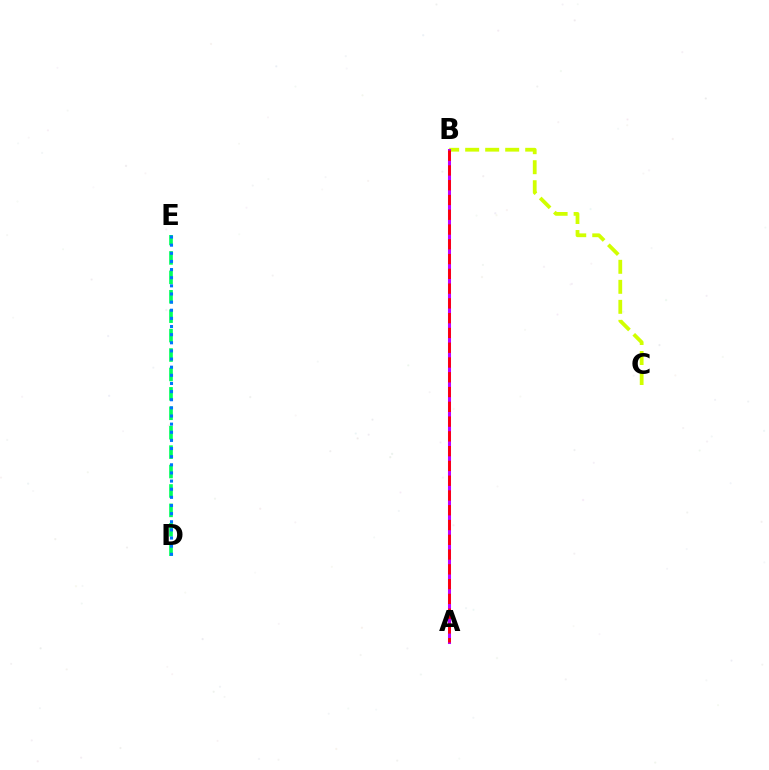{('B', 'C'): [{'color': '#d1ff00', 'line_style': 'dashed', 'thickness': 2.72}], ('A', 'B'): [{'color': '#b900ff', 'line_style': 'solid', 'thickness': 2.19}, {'color': '#ff0000', 'line_style': 'dashed', 'thickness': 2.01}], ('D', 'E'): [{'color': '#00ff5c', 'line_style': 'dashed', 'thickness': 2.64}, {'color': '#0074ff', 'line_style': 'dotted', 'thickness': 2.21}]}